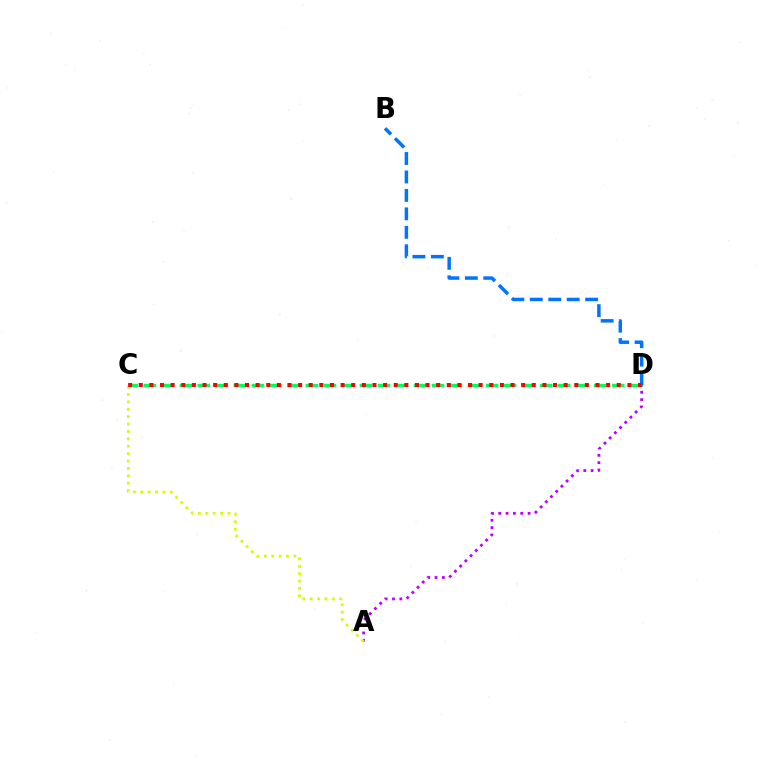{('A', 'D'): [{'color': '#b900ff', 'line_style': 'dotted', 'thickness': 1.99}], ('C', 'D'): [{'color': '#00ff5c', 'line_style': 'dashed', 'thickness': 2.45}, {'color': '#ff0000', 'line_style': 'dotted', 'thickness': 2.89}], ('B', 'D'): [{'color': '#0074ff', 'line_style': 'dashed', 'thickness': 2.51}], ('A', 'C'): [{'color': '#d1ff00', 'line_style': 'dotted', 'thickness': 2.01}]}